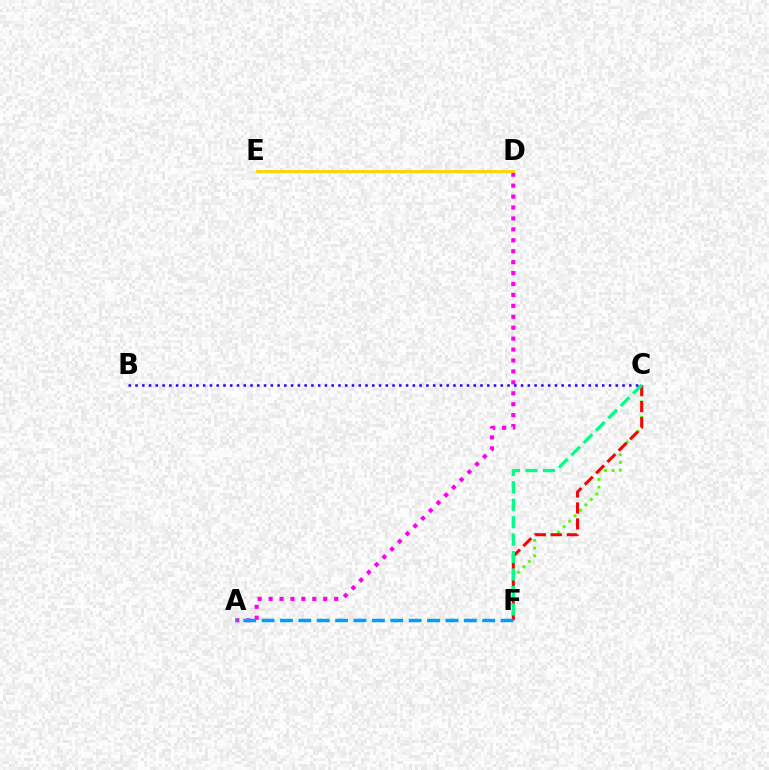{('C', 'F'): [{'color': '#4fff00', 'line_style': 'dotted', 'thickness': 2.09}, {'color': '#ff0000', 'line_style': 'dashed', 'thickness': 2.17}, {'color': '#00ff86', 'line_style': 'dashed', 'thickness': 2.37}], ('A', 'D'): [{'color': '#ff00ed', 'line_style': 'dotted', 'thickness': 2.97}], ('A', 'F'): [{'color': '#009eff', 'line_style': 'dashed', 'thickness': 2.5}], ('D', 'E'): [{'color': '#ffd500', 'line_style': 'solid', 'thickness': 2.08}], ('B', 'C'): [{'color': '#3700ff', 'line_style': 'dotted', 'thickness': 1.84}]}